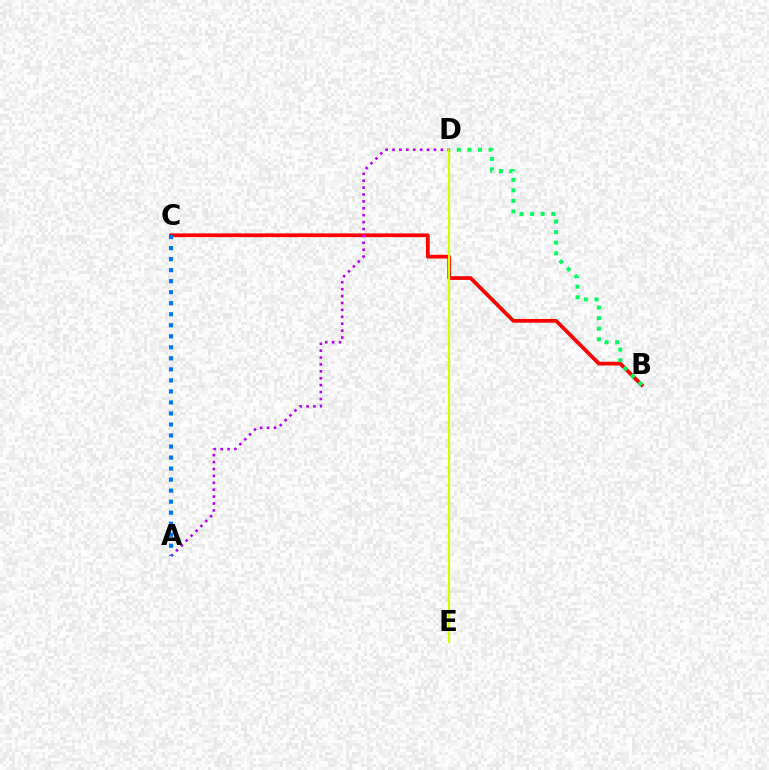{('B', 'C'): [{'color': '#ff0000', 'line_style': 'solid', 'thickness': 2.69}], ('A', 'D'): [{'color': '#b900ff', 'line_style': 'dotted', 'thickness': 1.88}], ('A', 'C'): [{'color': '#0074ff', 'line_style': 'dotted', 'thickness': 3.0}], ('D', 'E'): [{'color': '#d1ff00', 'line_style': 'solid', 'thickness': 1.6}], ('B', 'D'): [{'color': '#00ff5c', 'line_style': 'dotted', 'thickness': 2.87}]}